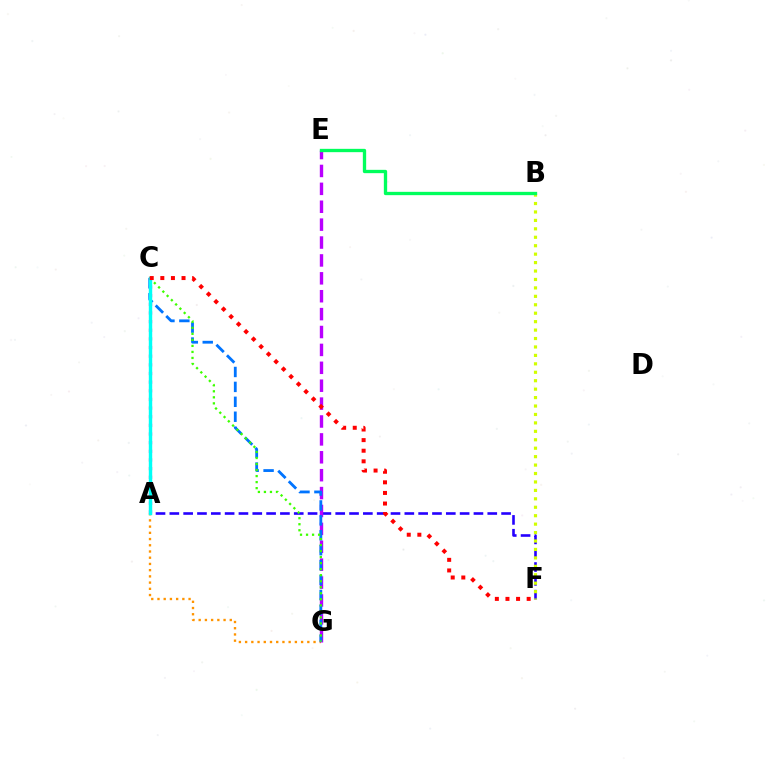{('A', 'C'): [{'color': '#ff00ac', 'line_style': 'dotted', 'thickness': 2.35}, {'color': '#00fff6', 'line_style': 'solid', 'thickness': 2.46}], ('A', 'F'): [{'color': '#2500ff', 'line_style': 'dashed', 'thickness': 1.88}], ('A', 'G'): [{'color': '#ff9400', 'line_style': 'dotted', 'thickness': 1.69}], ('E', 'G'): [{'color': '#b900ff', 'line_style': 'dashed', 'thickness': 2.43}], ('C', 'G'): [{'color': '#0074ff', 'line_style': 'dashed', 'thickness': 2.03}, {'color': '#3dff00', 'line_style': 'dotted', 'thickness': 1.64}], ('B', 'F'): [{'color': '#d1ff00', 'line_style': 'dotted', 'thickness': 2.29}], ('C', 'F'): [{'color': '#ff0000', 'line_style': 'dotted', 'thickness': 2.88}], ('B', 'E'): [{'color': '#00ff5c', 'line_style': 'solid', 'thickness': 2.39}]}